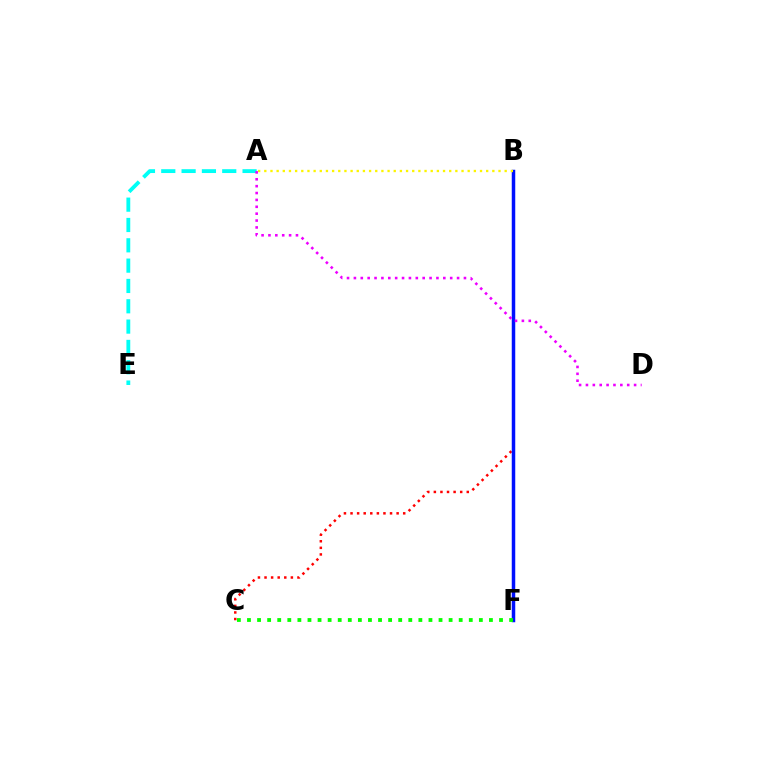{('A', 'E'): [{'color': '#00fff6', 'line_style': 'dashed', 'thickness': 2.76}], ('B', 'C'): [{'color': '#ff0000', 'line_style': 'dotted', 'thickness': 1.79}], ('B', 'F'): [{'color': '#0010ff', 'line_style': 'solid', 'thickness': 2.51}], ('A', 'D'): [{'color': '#ee00ff', 'line_style': 'dotted', 'thickness': 1.87}], ('C', 'F'): [{'color': '#08ff00', 'line_style': 'dotted', 'thickness': 2.74}], ('A', 'B'): [{'color': '#fcf500', 'line_style': 'dotted', 'thickness': 1.67}]}